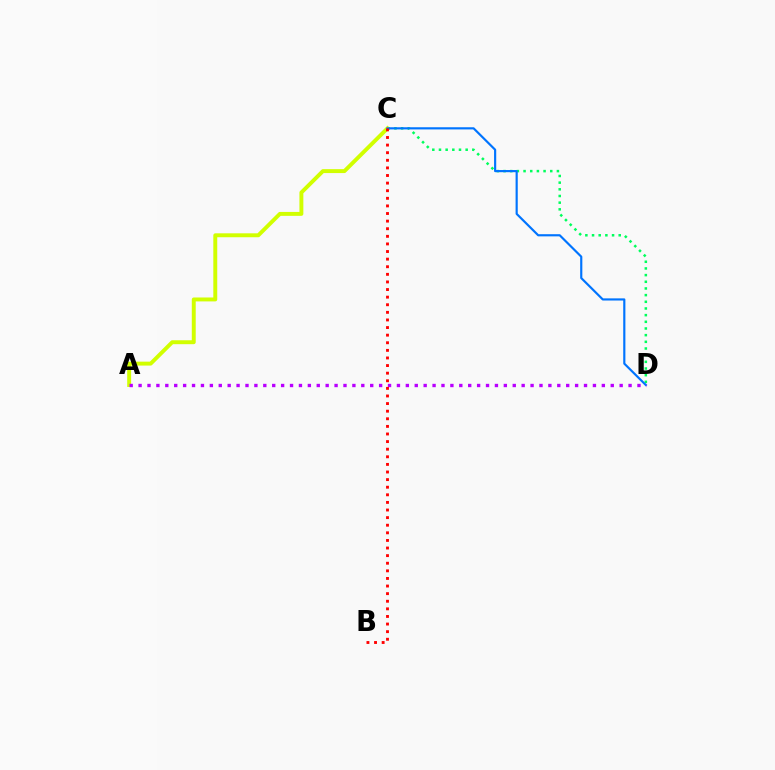{('C', 'D'): [{'color': '#00ff5c', 'line_style': 'dotted', 'thickness': 1.81}, {'color': '#0074ff', 'line_style': 'solid', 'thickness': 1.56}], ('A', 'C'): [{'color': '#d1ff00', 'line_style': 'solid', 'thickness': 2.83}], ('A', 'D'): [{'color': '#b900ff', 'line_style': 'dotted', 'thickness': 2.42}], ('B', 'C'): [{'color': '#ff0000', 'line_style': 'dotted', 'thickness': 2.07}]}